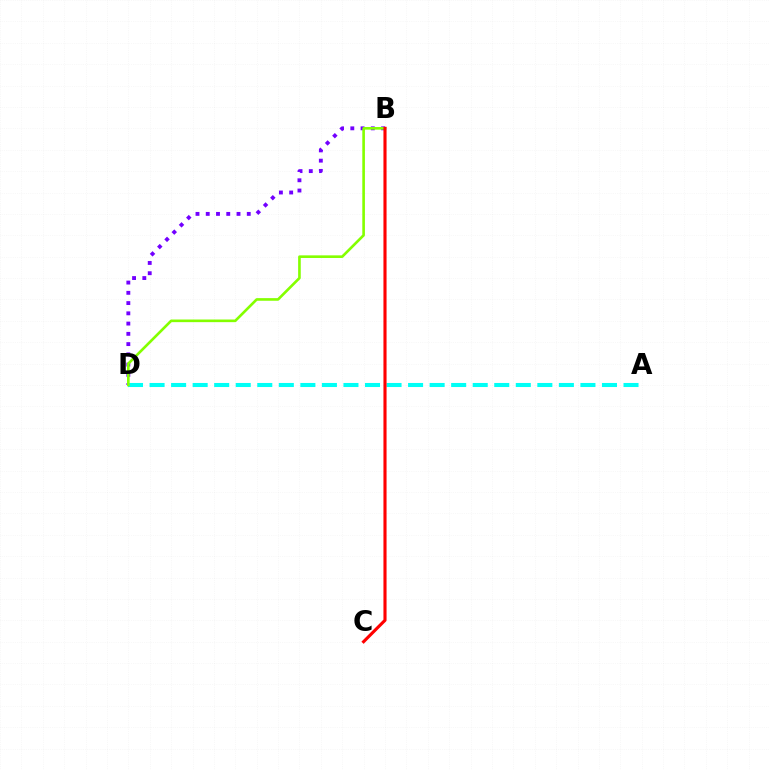{('B', 'D'): [{'color': '#7200ff', 'line_style': 'dotted', 'thickness': 2.79}, {'color': '#84ff00', 'line_style': 'solid', 'thickness': 1.89}], ('A', 'D'): [{'color': '#00fff6', 'line_style': 'dashed', 'thickness': 2.93}], ('B', 'C'): [{'color': '#ff0000', 'line_style': 'solid', 'thickness': 2.25}]}